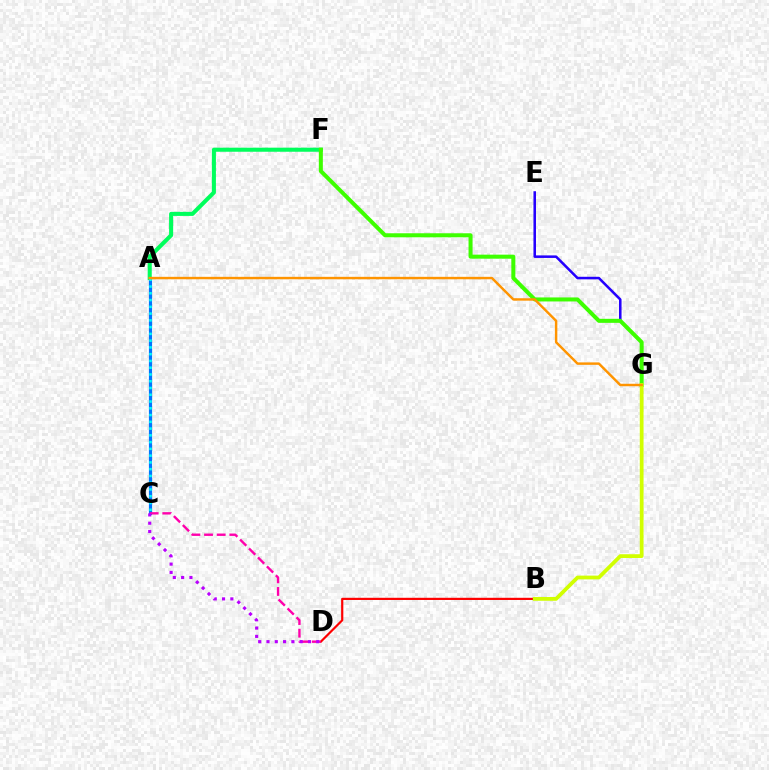{('A', 'C'): [{'color': '#0074ff', 'line_style': 'solid', 'thickness': 2.28}, {'color': '#00fff6', 'line_style': 'dotted', 'thickness': 1.84}], ('A', 'F'): [{'color': '#00ff5c', 'line_style': 'solid', 'thickness': 2.92}], ('E', 'G'): [{'color': '#2500ff', 'line_style': 'solid', 'thickness': 1.83}], ('B', 'D'): [{'color': '#ff0000', 'line_style': 'solid', 'thickness': 1.58}], ('F', 'G'): [{'color': '#3dff00', 'line_style': 'solid', 'thickness': 2.9}], ('B', 'G'): [{'color': '#d1ff00', 'line_style': 'solid', 'thickness': 2.72}], ('A', 'G'): [{'color': '#ff9400', 'line_style': 'solid', 'thickness': 1.76}], ('C', 'D'): [{'color': '#ff00ac', 'line_style': 'dashed', 'thickness': 1.72}, {'color': '#b900ff', 'line_style': 'dotted', 'thickness': 2.25}]}